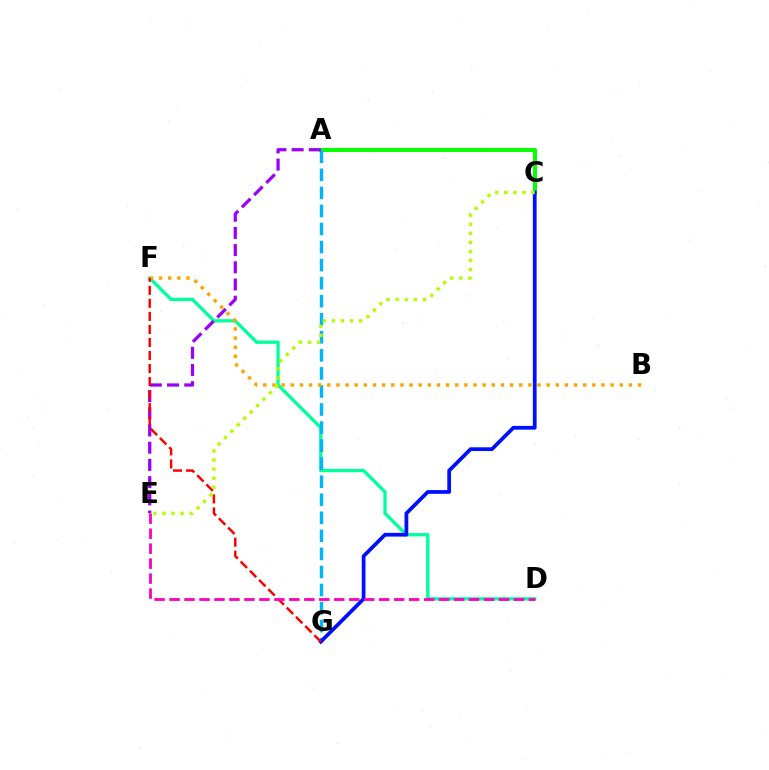{('D', 'F'): [{'color': '#00ff9d', 'line_style': 'solid', 'thickness': 2.38}], ('A', 'C'): [{'color': '#08ff00', 'line_style': 'solid', 'thickness': 2.91}], ('A', 'G'): [{'color': '#00b5ff', 'line_style': 'dashed', 'thickness': 2.45}], ('B', 'F'): [{'color': '#ffa500', 'line_style': 'dotted', 'thickness': 2.48}], ('A', 'E'): [{'color': '#9b00ff', 'line_style': 'dashed', 'thickness': 2.34}], ('C', 'G'): [{'color': '#0010ff', 'line_style': 'solid', 'thickness': 2.7}], ('F', 'G'): [{'color': '#ff0000', 'line_style': 'dashed', 'thickness': 1.77}], ('C', 'E'): [{'color': '#b3ff00', 'line_style': 'dotted', 'thickness': 2.46}], ('D', 'E'): [{'color': '#ff00bd', 'line_style': 'dashed', 'thickness': 2.03}]}